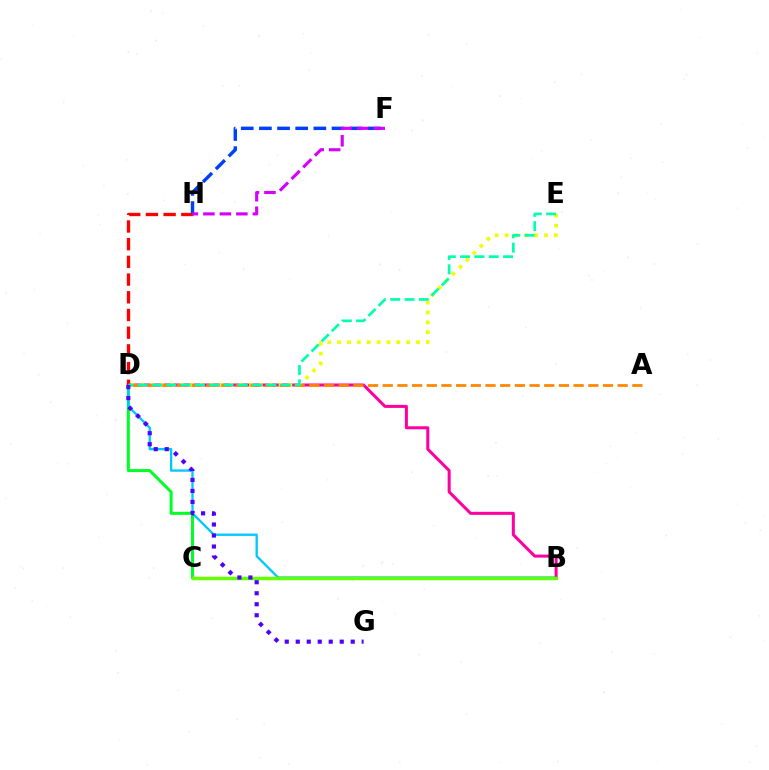{('C', 'D'): [{'color': '#00ff27', 'line_style': 'solid', 'thickness': 2.17}], ('B', 'D'): [{'color': '#00c7ff', 'line_style': 'solid', 'thickness': 1.67}, {'color': '#ff00a0', 'line_style': 'solid', 'thickness': 2.18}], ('D', 'E'): [{'color': '#eeff00', 'line_style': 'dotted', 'thickness': 2.68}, {'color': '#00ffaf', 'line_style': 'dashed', 'thickness': 1.94}], ('A', 'D'): [{'color': '#ff8800', 'line_style': 'dashed', 'thickness': 1.99}], ('D', 'H'): [{'color': '#ff0000', 'line_style': 'dashed', 'thickness': 2.4}], ('B', 'C'): [{'color': '#66ff00', 'line_style': 'solid', 'thickness': 2.5}], ('F', 'H'): [{'color': '#003fff', 'line_style': 'dashed', 'thickness': 2.47}, {'color': '#d600ff', 'line_style': 'dashed', 'thickness': 2.24}], ('D', 'G'): [{'color': '#4f00ff', 'line_style': 'dotted', 'thickness': 2.99}]}